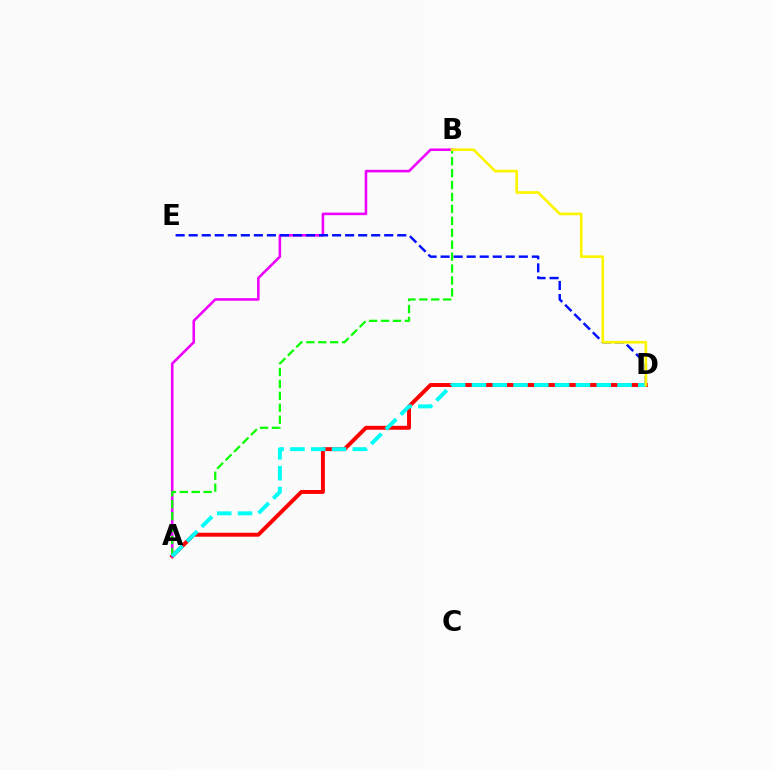{('A', 'D'): [{'color': '#ff0000', 'line_style': 'solid', 'thickness': 2.84}, {'color': '#00fff6', 'line_style': 'dashed', 'thickness': 2.83}], ('A', 'B'): [{'color': '#ee00ff', 'line_style': 'solid', 'thickness': 1.85}, {'color': '#08ff00', 'line_style': 'dashed', 'thickness': 1.62}], ('D', 'E'): [{'color': '#0010ff', 'line_style': 'dashed', 'thickness': 1.77}], ('B', 'D'): [{'color': '#fcf500', 'line_style': 'solid', 'thickness': 1.94}]}